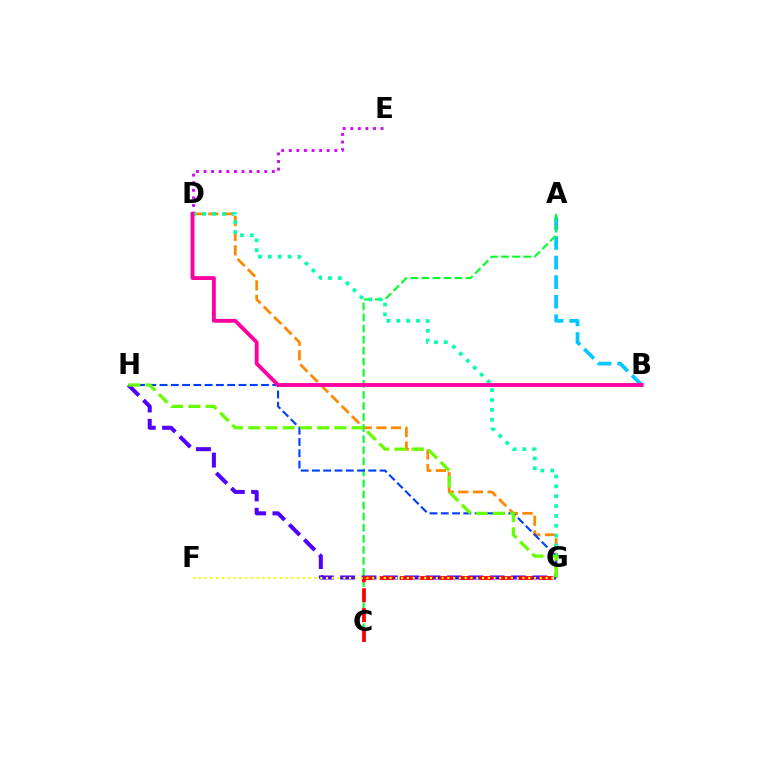{('D', 'E'): [{'color': '#d600ff', 'line_style': 'dotted', 'thickness': 2.06}], ('A', 'B'): [{'color': '#00c7ff', 'line_style': 'dashed', 'thickness': 2.66}], ('D', 'G'): [{'color': '#ff8800', 'line_style': 'dashed', 'thickness': 1.98}, {'color': '#00ffaf', 'line_style': 'dotted', 'thickness': 2.68}], ('A', 'C'): [{'color': '#00ff27', 'line_style': 'dashed', 'thickness': 1.5}], ('G', 'H'): [{'color': '#4f00ff', 'line_style': 'dashed', 'thickness': 2.9}, {'color': '#003fff', 'line_style': 'dashed', 'thickness': 1.53}, {'color': '#66ff00', 'line_style': 'dashed', 'thickness': 2.34}], ('C', 'G'): [{'color': '#ff0000', 'line_style': 'dashed', 'thickness': 2.71}], ('B', 'D'): [{'color': '#ff00a0', 'line_style': 'solid', 'thickness': 2.78}], ('F', 'G'): [{'color': '#eeff00', 'line_style': 'dotted', 'thickness': 1.57}]}